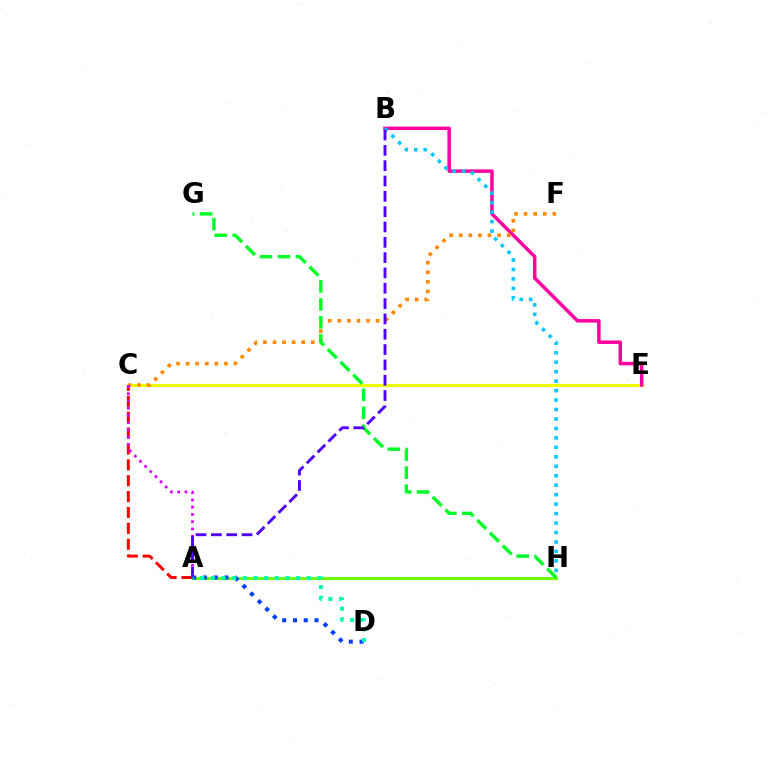{('C', 'E'): [{'color': '#eeff00', 'line_style': 'solid', 'thickness': 2.26}], ('B', 'E'): [{'color': '#ff00a0', 'line_style': 'solid', 'thickness': 2.51}], ('A', 'C'): [{'color': '#ff0000', 'line_style': 'dashed', 'thickness': 2.16}, {'color': '#d600ff', 'line_style': 'dotted', 'thickness': 1.97}], ('A', 'H'): [{'color': '#66ff00', 'line_style': 'solid', 'thickness': 2.08}], ('B', 'H'): [{'color': '#00c7ff', 'line_style': 'dotted', 'thickness': 2.57}], ('A', 'D'): [{'color': '#003fff', 'line_style': 'dotted', 'thickness': 2.93}, {'color': '#00ffaf', 'line_style': 'dotted', 'thickness': 2.9}], ('C', 'F'): [{'color': '#ff8800', 'line_style': 'dotted', 'thickness': 2.6}], ('G', 'H'): [{'color': '#00ff27', 'line_style': 'dashed', 'thickness': 2.45}], ('A', 'B'): [{'color': '#4f00ff', 'line_style': 'dashed', 'thickness': 2.08}]}